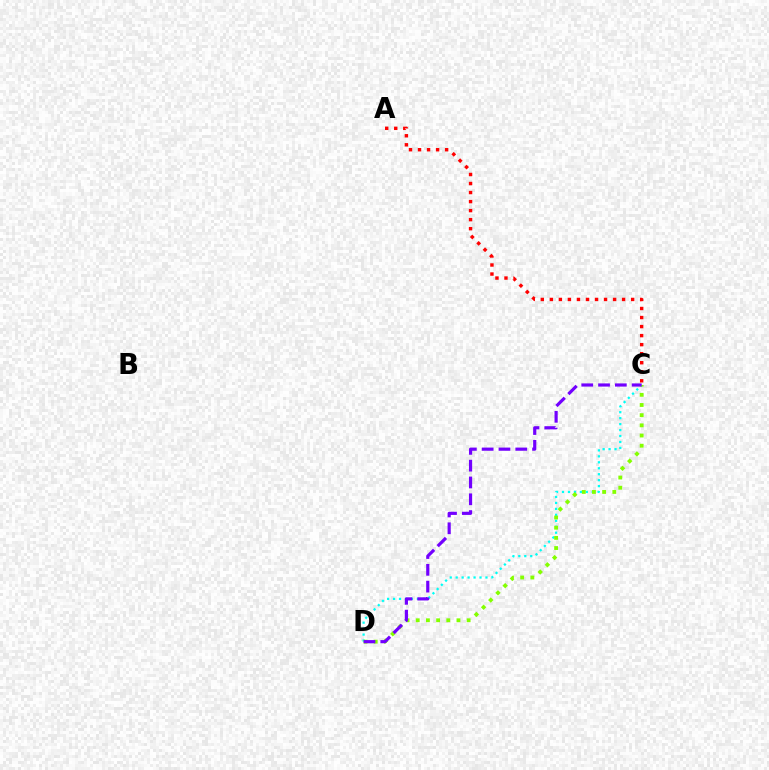{('C', 'D'): [{'color': '#00fff6', 'line_style': 'dotted', 'thickness': 1.62}, {'color': '#84ff00', 'line_style': 'dotted', 'thickness': 2.77}, {'color': '#7200ff', 'line_style': 'dashed', 'thickness': 2.28}], ('A', 'C'): [{'color': '#ff0000', 'line_style': 'dotted', 'thickness': 2.45}]}